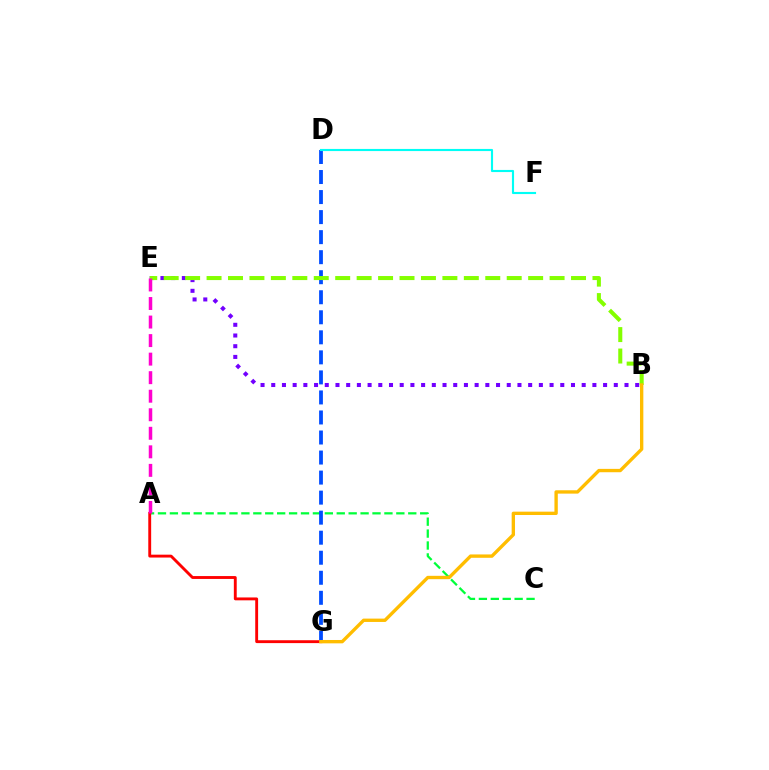{('A', 'C'): [{'color': '#00ff39', 'line_style': 'dashed', 'thickness': 1.62}], ('D', 'G'): [{'color': '#004bff', 'line_style': 'dashed', 'thickness': 2.72}], ('B', 'E'): [{'color': '#7200ff', 'line_style': 'dotted', 'thickness': 2.91}, {'color': '#84ff00', 'line_style': 'dashed', 'thickness': 2.91}], ('D', 'F'): [{'color': '#00fff6', 'line_style': 'solid', 'thickness': 1.54}], ('A', 'G'): [{'color': '#ff0000', 'line_style': 'solid', 'thickness': 2.07}], ('A', 'E'): [{'color': '#ff00cf', 'line_style': 'dashed', 'thickness': 2.52}], ('B', 'G'): [{'color': '#ffbd00', 'line_style': 'solid', 'thickness': 2.41}]}